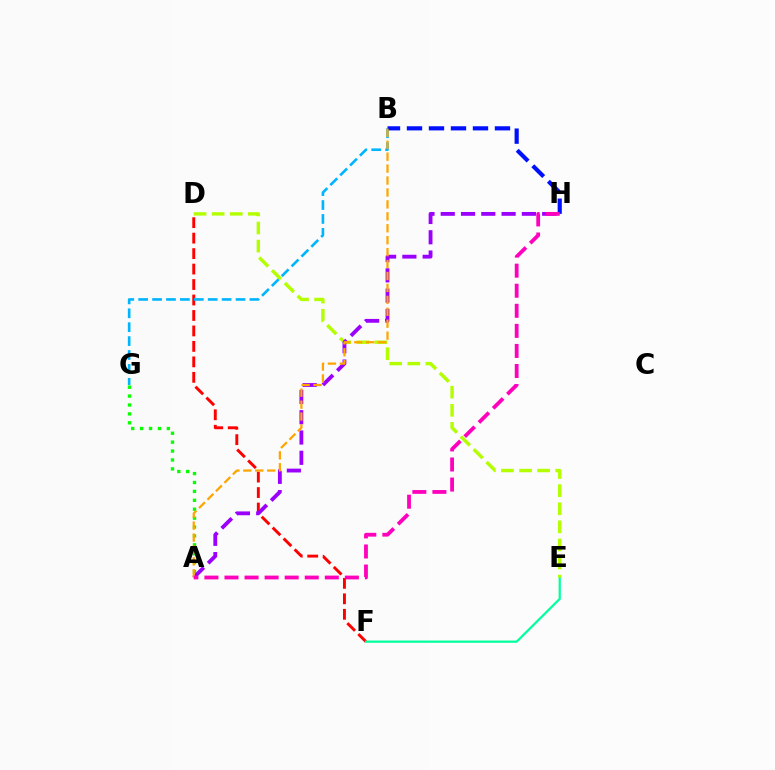{('A', 'G'): [{'color': '#08ff00', 'line_style': 'dotted', 'thickness': 2.42}], ('D', 'F'): [{'color': '#ff0000', 'line_style': 'dashed', 'thickness': 2.1}], ('B', 'G'): [{'color': '#00b5ff', 'line_style': 'dashed', 'thickness': 1.89}], ('E', 'F'): [{'color': '#00ff9d', 'line_style': 'solid', 'thickness': 1.6}], ('D', 'E'): [{'color': '#b3ff00', 'line_style': 'dashed', 'thickness': 2.46}], ('A', 'H'): [{'color': '#9b00ff', 'line_style': 'dashed', 'thickness': 2.76}, {'color': '#ff00bd', 'line_style': 'dashed', 'thickness': 2.73}], ('B', 'H'): [{'color': '#0010ff', 'line_style': 'dashed', 'thickness': 2.99}], ('A', 'B'): [{'color': '#ffa500', 'line_style': 'dashed', 'thickness': 1.62}]}